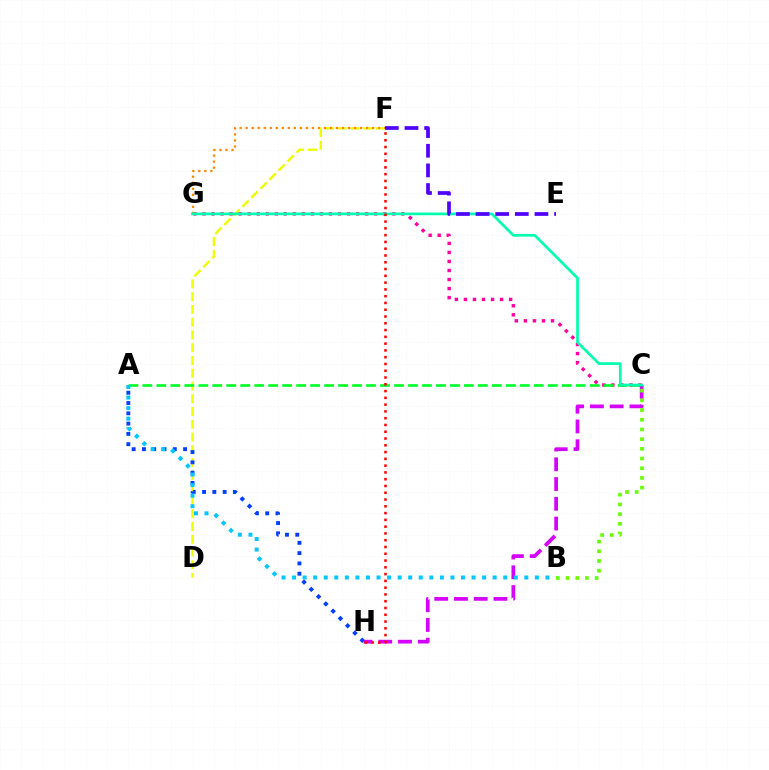{('D', 'F'): [{'color': '#eeff00', 'line_style': 'dashed', 'thickness': 1.73}], ('C', 'G'): [{'color': '#ff00a0', 'line_style': 'dotted', 'thickness': 2.46}, {'color': '#00ffaf', 'line_style': 'solid', 'thickness': 1.95}], ('A', 'H'): [{'color': '#003fff', 'line_style': 'dotted', 'thickness': 2.8}], ('A', 'C'): [{'color': '#00ff27', 'line_style': 'dashed', 'thickness': 1.9}], ('C', 'H'): [{'color': '#d600ff', 'line_style': 'dashed', 'thickness': 2.68}], ('A', 'B'): [{'color': '#00c7ff', 'line_style': 'dotted', 'thickness': 2.87}], ('B', 'C'): [{'color': '#66ff00', 'line_style': 'dotted', 'thickness': 2.63}], ('F', 'G'): [{'color': '#ff8800', 'line_style': 'dotted', 'thickness': 1.64}], ('E', 'F'): [{'color': '#4f00ff', 'line_style': 'dashed', 'thickness': 2.67}], ('F', 'H'): [{'color': '#ff0000', 'line_style': 'dotted', 'thickness': 1.84}]}